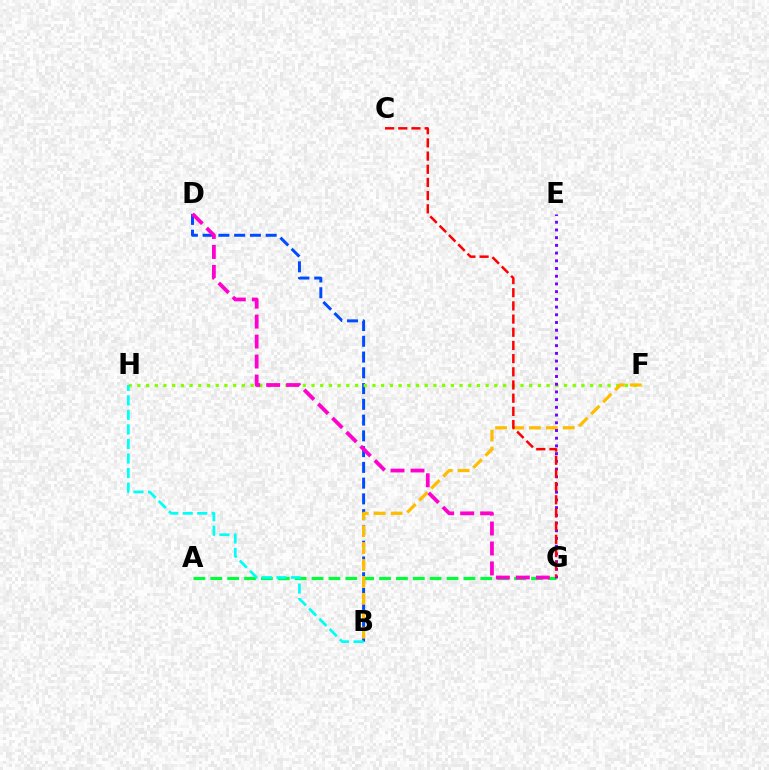{('B', 'D'): [{'color': '#004bff', 'line_style': 'dashed', 'thickness': 2.14}], ('A', 'G'): [{'color': '#00ff39', 'line_style': 'dashed', 'thickness': 2.29}], ('F', 'H'): [{'color': '#84ff00', 'line_style': 'dotted', 'thickness': 2.37}], ('B', 'H'): [{'color': '#00fff6', 'line_style': 'dashed', 'thickness': 1.97}], ('B', 'F'): [{'color': '#ffbd00', 'line_style': 'dashed', 'thickness': 2.3}], ('E', 'G'): [{'color': '#7200ff', 'line_style': 'dotted', 'thickness': 2.1}], ('C', 'G'): [{'color': '#ff0000', 'line_style': 'dashed', 'thickness': 1.79}], ('D', 'G'): [{'color': '#ff00cf', 'line_style': 'dashed', 'thickness': 2.71}]}